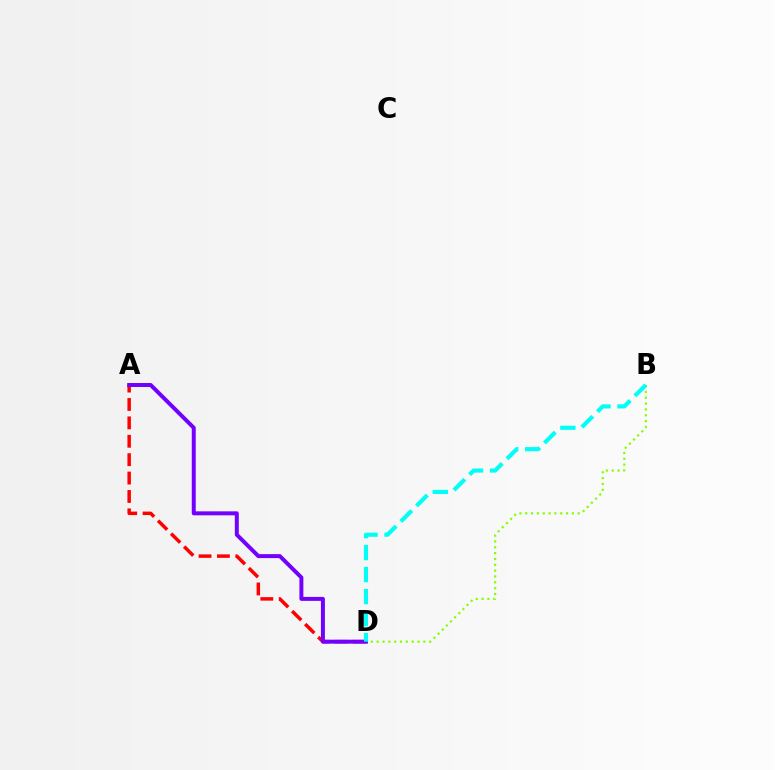{('A', 'D'): [{'color': '#ff0000', 'line_style': 'dashed', 'thickness': 2.5}, {'color': '#7200ff', 'line_style': 'solid', 'thickness': 2.86}], ('B', 'D'): [{'color': '#84ff00', 'line_style': 'dotted', 'thickness': 1.59}, {'color': '#00fff6', 'line_style': 'dashed', 'thickness': 2.99}]}